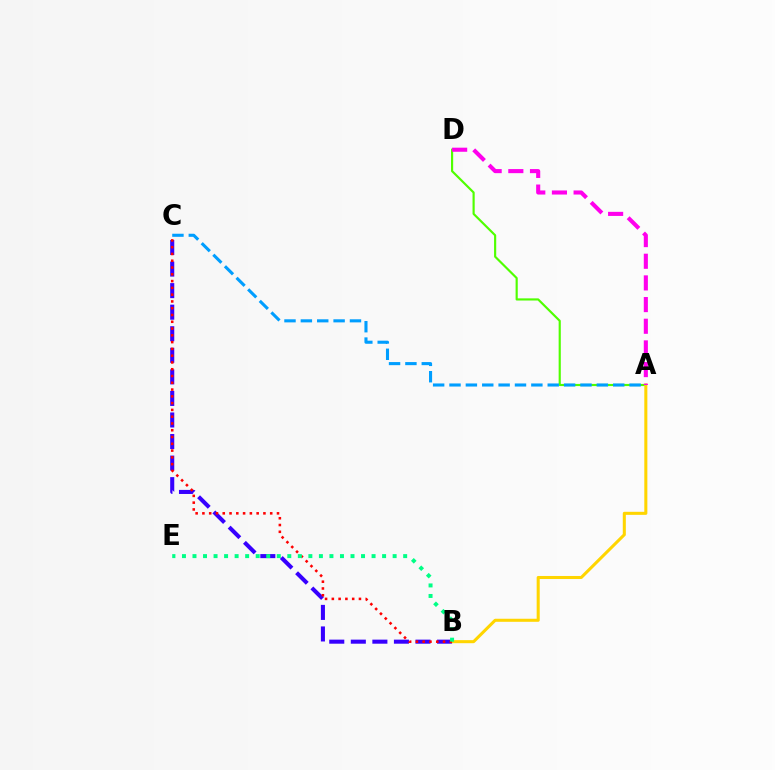{('A', 'D'): [{'color': '#4fff00', 'line_style': 'solid', 'thickness': 1.56}, {'color': '#ff00ed', 'line_style': 'dashed', 'thickness': 2.94}], ('B', 'C'): [{'color': '#3700ff', 'line_style': 'dashed', 'thickness': 2.93}, {'color': '#ff0000', 'line_style': 'dotted', 'thickness': 1.84}], ('A', 'B'): [{'color': '#ffd500', 'line_style': 'solid', 'thickness': 2.2}], ('A', 'C'): [{'color': '#009eff', 'line_style': 'dashed', 'thickness': 2.22}], ('B', 'E'): [{'color': '#00ff86', 'line_style': 'dotted', 'thickness': 2.86}]}